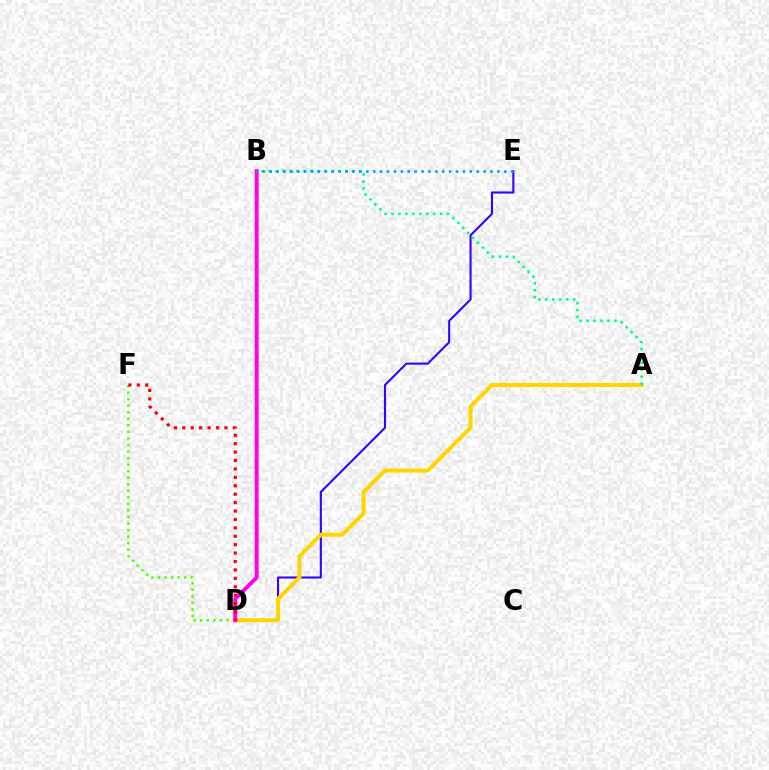{('D', 'F'): [{'color': '#4fff00', 'line_style': 'dotted', 'thickness': 1.78}, {'color': '#ff0000', 'line_style': 'dotted', 'thickness': 2.29}], ('D', 'E'): [{'color': '#3700ff', 'line_style': 'solid', 'thickness': 1.51}], ('A', 'D'): [{'color': '#ffd500', 'line_style': 'solid', 'thickness': 2.88}], ('B', 'D'): [{'color': '#ff00ed', 'line_style': 'solid', 'thickness': 2.86}], ('A', 'B'): [{'color': '#00ff86', 'line_style': 'dotted', 'thickness': 1.89}], ('B', 'E'): [{'color': '#009eff', 'line_style': 'dotted', 'thickness': 1.87}]}